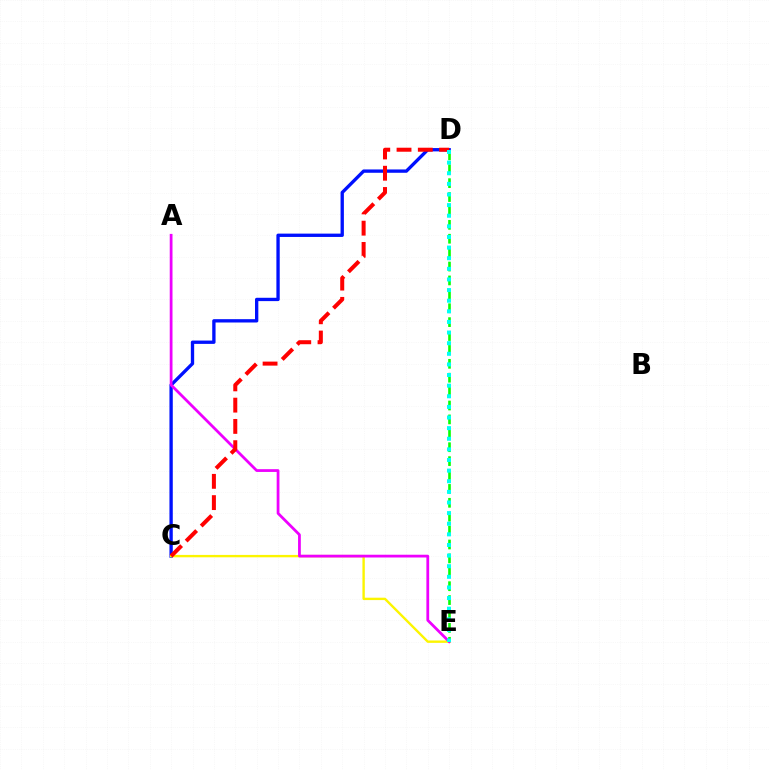{('D', 'E'): [{'color': '#08ff00', 'line_style': 'dashed', 'thickness': 1.89}, {'color': '#00fff6', 'line_style': 'dotted', 'thickness': 2.89}], ('C', 'D'): [{'color': '#0010ff', 'line_style': 'solid', 'thickness': 2.4}, {'color': '#ff0000', 'line_style': 'dashed', 'thickness': 2.89}], ('C', 'E'): [{'color': '#fcf500', 'line_style': 'solid', 'thickness': 1.72}], ('A', 'E'): [{'color': '#ee00ff', 'line_style': 'solid', 'thickness': 1.99}]}